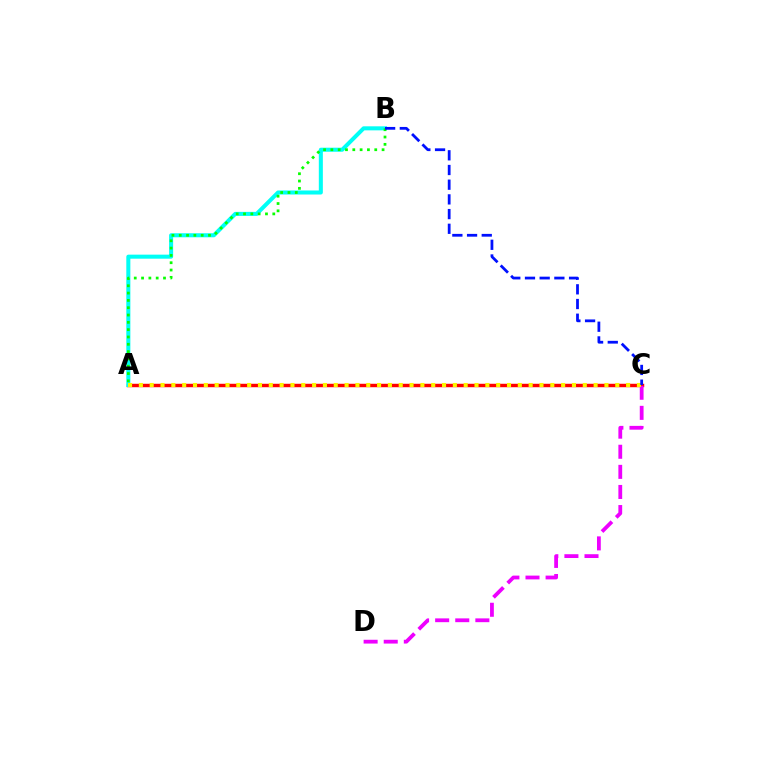{('A', 'C'): [{'color': '#ff0000', 'line_style': 'solid', 'thickness': 2.48}, {'color': '#fcf500', 'line_style': 'dotted', 'thickness': 2.94}], ('A', 'B'): [{'color': '#00fff6', 'line_style': 'solid', 'thickness': 2.91}, {'color': '#08ff00', 'line_style': 'dotted', 'thickness': 1.99}], ('C', 'D'): [{'color': '#ee00ff', 'line_style': 'dashed', 'thickness': 2.73}], ('B', 'C'): [{'color': '#0010ff', 'line_style': 'dashed', 'thickness': 2.0}]}